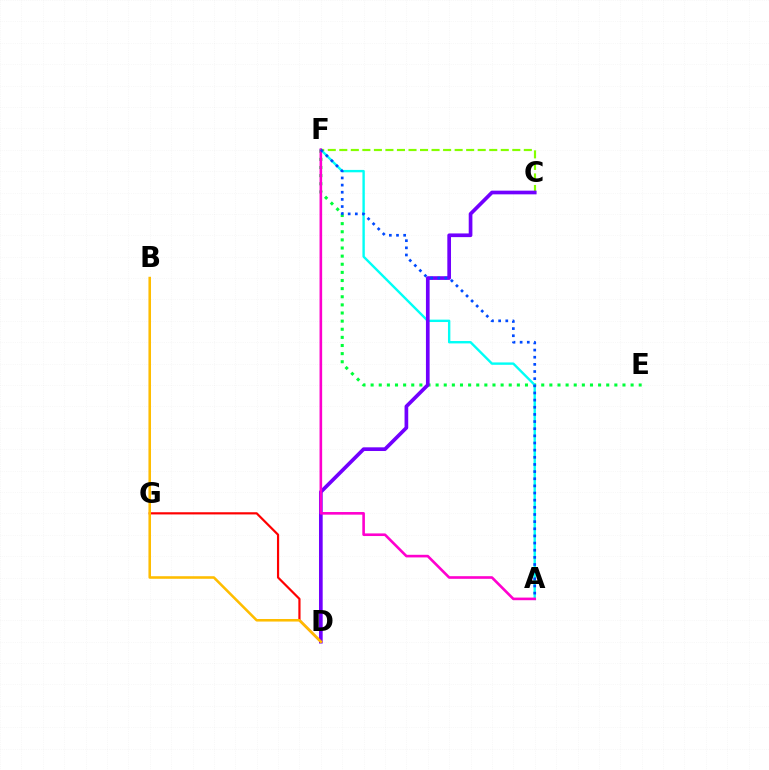{('E', 'F'): [{'color': '#00ff39', 'line_style': 'dotted', 'thickness': 2.21}], ('A', 'F'): [{'color': '#00fff6', 'line_style': 'solid', 'thickness': 1.72}, {'color': '#ff00cf', 'line_style': 'solid', 'thickness': 1.89}, {'color': '#004bff', 'line_style': 'dotted', 'thickness': 1.94}], ('C', 'F'): [{'color': '#84ff00', 'line_style': 'dashed', 'thickness': 1.57}], ('C', 'D'): [{'color': '#7200ff', 'line_style': 'solid', 'thickness': 2.65}], ('D', 'G'): [{'color': '#ff0000', 'line_style': 'solid', 'thickness': 1.58}], ('B', 'D'): [{'color': '#ffbd00', 'line_style': 'solid', 'thickness': 1.84}]}